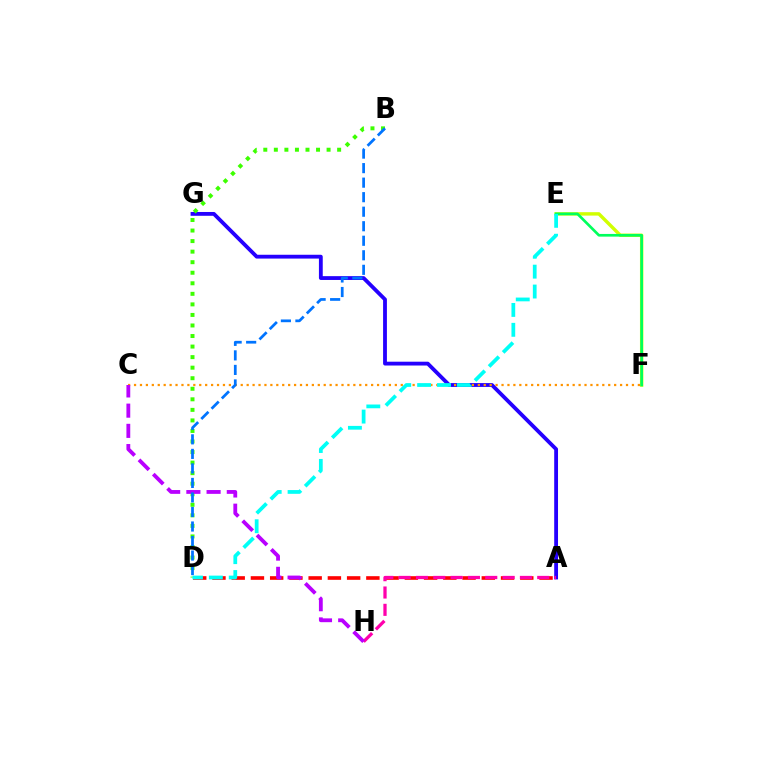{('A', 'D'): [{'color': '#ff0000', 'line_style': 'dashed', 'thickness': 2.61}], ('E', 'F'): [{'color': '#d1ff00', 'line_style': 'solid', 'thickness': 2.46}, {'color': '#00ff5c', 'line_style': 'solid', 'thickness': 1.93}], ('A', 'G'): [{'color': '#2500ff', 'line_style': 'solid', 'thickness': 2.75}], ('C', 'F'): [{'color': '#ff9400', 'line_style': 'dotted', 'thickness': 1.61}], ('B', 'D'): [{'color': '#3dff00', 'line_style': 'dotted', 'thickness': 2.87}, {'color': '#0074ff', 'line_style': 'dashed', 'thickness': 1.97}], ('A', 'H'): [{'color': '#ff00ac', 'line_style': 'dashed', 'thickness': 2.35}], ('D', 'E'): [{'color': '#00fff6', 'line_style': 'dashed', 'thickness': 2.7}], ('C', 'H'): [{'color': '#b900ff', 'line_style': 'dashed', 'thickness': 2.75}]}